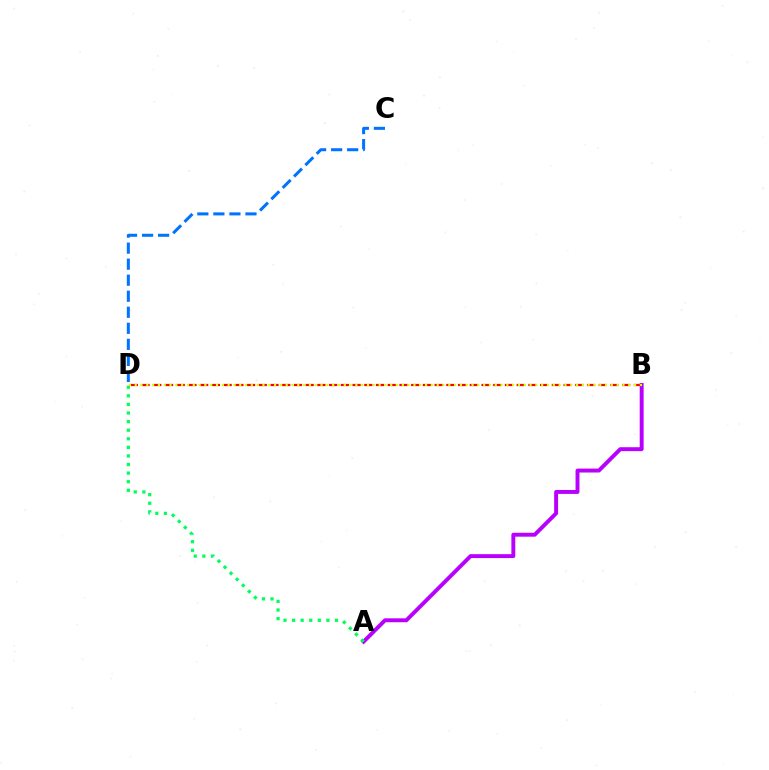{('B', 'D'): [{'color': '#ff0000', 'line_style': 'dashed', 'thickness': 1.59}, {'color': '#d1ff00', 'line_style': 'dotted', 'thickness': 1.58}], ('A', 'B'): [{'color': '#b900ff', 'line_style': 'solid', 'thickness': 2.82}], ('A', 'D'): [{'color': '#00ff5c', 'line_style': 'dotted', 'thickness': 2.33}], ('C', 'D'): [{'color': '#0074ff', 'line_style': 'dashed', 'thickness': 2.18}]}